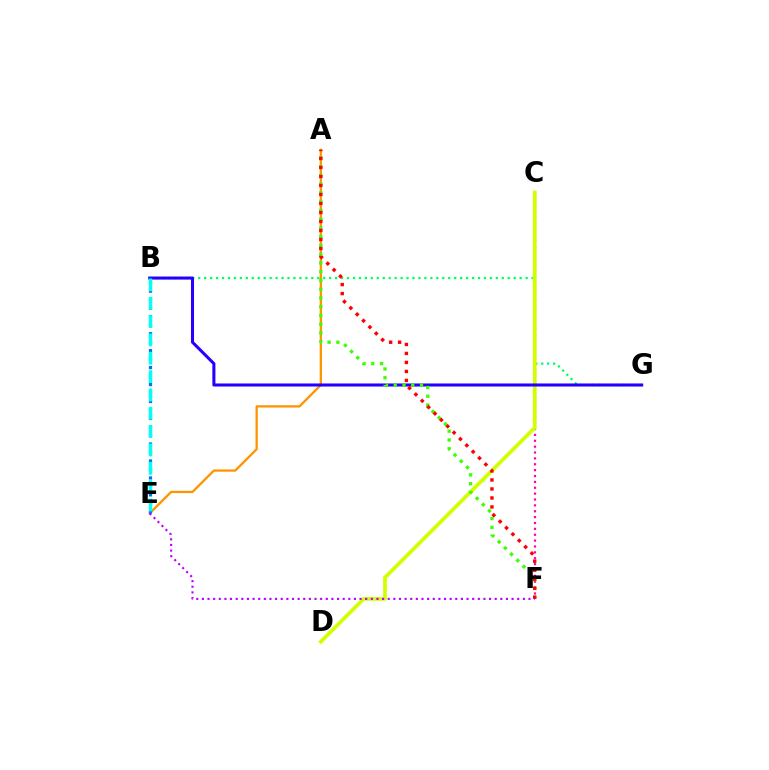{('B', 'G'): [{'color': '#00ff5c', 'line_style': 'dotted', 'thickness': 1.62}, {'color': '#2500ff', 'line_style': 'solid', 'thickness': 2.2}], ('C', 'F'): [{'color': '#ff00ac', 'line_style': 'dotted', 'thickness': 1.6}], ('C', 'D'): [{'color': '#d1ff00', 'line_style': 'solid', 'thickness': 2.69}], ('A', 'E'): [{'color': '#ff9400', 'line_style': 'solid', 'thickness': 1.65}], ('B', 'E'): [{'color': '#0074ff', 'line_style': 'dotted', 'thickness': 2.31}, {'color': '#00fff6', 'line_style': 'dashed', 'thickness': 2.49}], ('A', 'F'): [{'color': '#3dff00', 'line_style': 'dotted', 'thickness': 2.38}, {'color': '#ff0000', 'line_style': 'dotted', 'thickness': 2.44}], ('E', 'F'): [{'color': '#b900ff', 'line_style': 'dotted', 'thickness': 1.53}]}